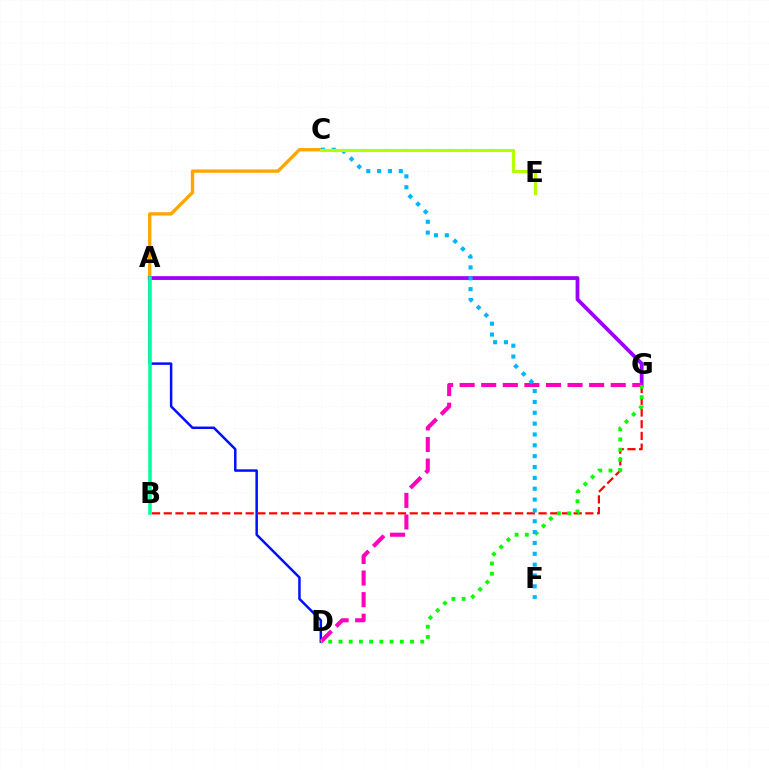{('A', 'C'): [{'color': '#ffa500', 'line_style': 'solid', 'thickness': 2.4}], ('A', 'D'): [{'color': '#0010ff', 'line_style': 'solid', 'thickness': 1.79}], ('B', 'G'): [{'color': '#ff0000', 'line_style': 'dashed', 'thickness': 1.59}], ('A', 'G'): [{'color': '#9b00ff', 'line_style': 'solid', 'thickness': 2.71}], ('D', 'G'): [{'color': '#ff00bd', 'line_style': 'dashed', 'thickness': 2.93}, {'color': '#08ff00', 'line_style': 'dotted', 'thickness': 2.78}], ('C', 'F'): [{'color': '#00b5ff', 'line_style': 'dotted', 'thickness': 2.95}], ('A', 'B'): [{'color': '#00ff9d', 'line_style': 'solid', 'thickness': 2.55}], ('C', 'E'): [{'color': '#b3ff00', 'line_style': 'solid', 'thickness': 2.26}]}